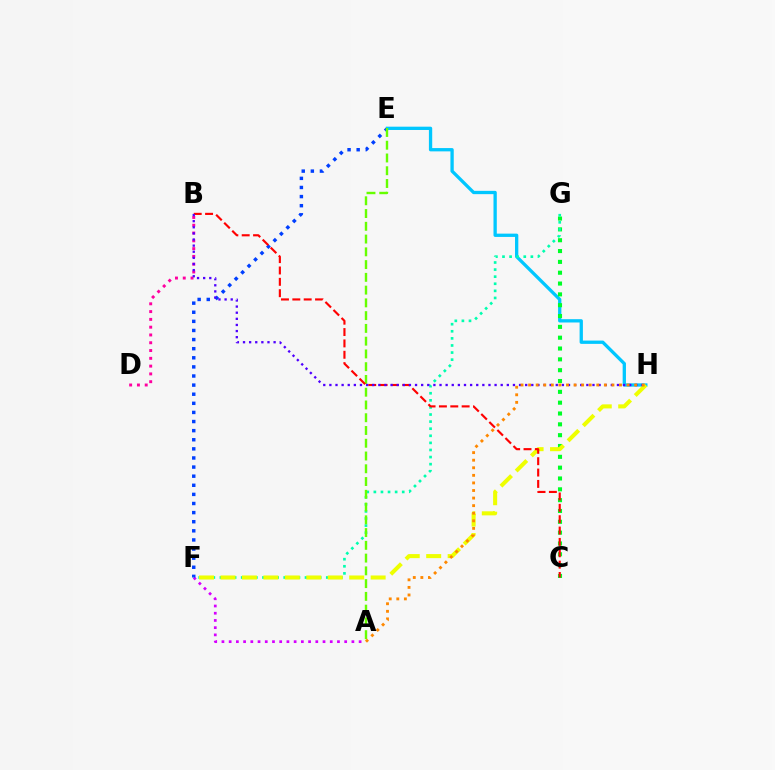{('A', 'F'): [{'color': '#d600ff', 'line_style': 'dotted', 'thickness': 1.96}], ('E', 'F'): [{'color': '#003fff', 'line_style': 'dotted', 'thickness': 2.47}], ('B', 'D'): [{'color': '#ff00a0', 'line_style': 'dotted', 'thickness': 2.12}], ('E', 'H'): [{'color': '#00c7ff', 'line_style': 'solid', 'thickness': 2.38}], ('C', 'G'): [{'color': '#00ff27', 'line_style': 'dotted', 'thickness': 2.94}], ('F', 'G'): [{'color': '#00ffaf', 'line_style': 'dotted', 'thickness': 1.93}], ('F', 'H'): [{'color': '#eeff00', 'line_style': 'dashed', 'thickness': 2.91}], ('A', 'E'): [{'color': '#66ff00', 'line_style': 'dashed', 'thickness': 1.73}], ('B', 'C'): [{'color': '#ff0000', 'line_style': 'dashed', 'thickness': 1.54}], ('B', 'H'): [{'color': '#4f00ff', 'line_style': 'dotted', 'thickness': 1.66}], ('A', 'H'): [{'color': '#ff8800', 'line_style': 'dotted', 'thickness': 2.06}]}